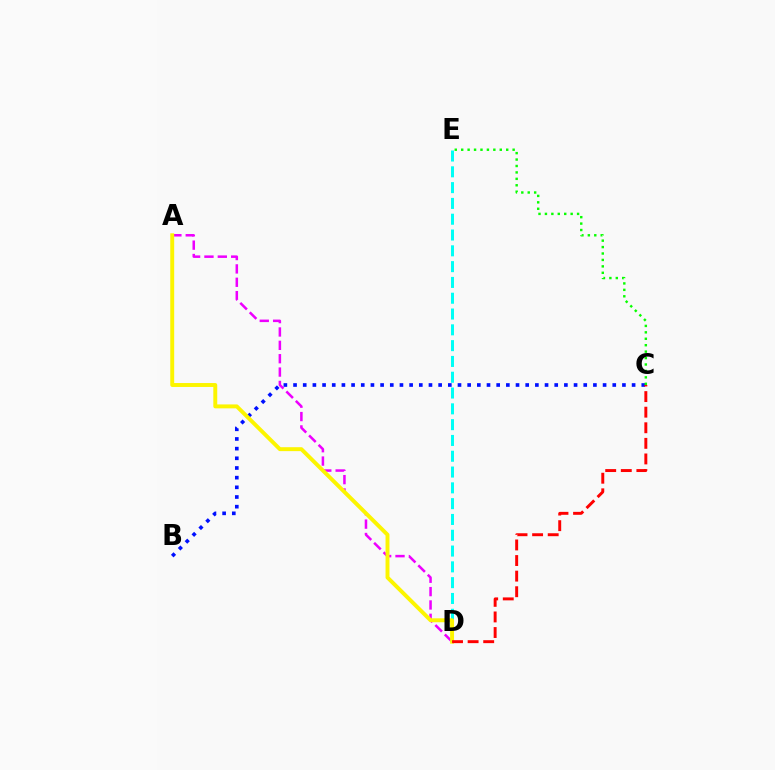{('D', 'E'): [{'color': '#00fff6', 'line_style': 'dashed', 'thickness': 2.15}], ('A', 'D'): [{'color': '#ee00ff', 'line_style': 'dashed', 'thickness': 1.82}, {'color': '#fcf500', 'line_style': 'solid', 'thickness': 2.83}], ('B', 'C'): [{'color': '#0010ff', 'line_style': 'dotted', 'thickness': 2.63}], ('C', 'E'): [{'color': '#08ff00', 'line_style': 'dotted', 'thickness': 1.75}], ('C', 'D'): [{'color': '#ff0000', 'line_style': 'dashed', 'thickness': 2.12}]}